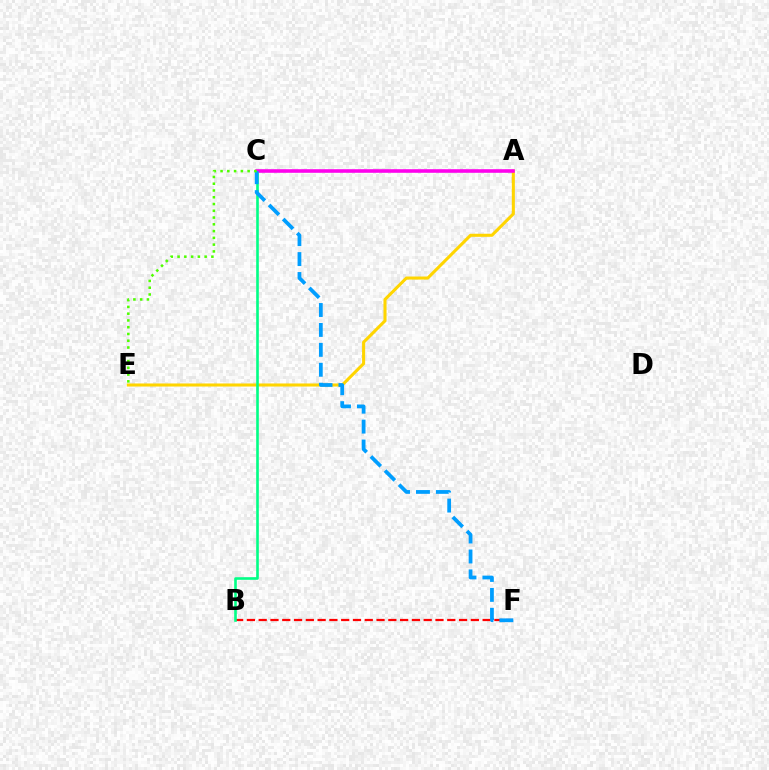{('A', 'E'): [{'color': '#ffd500', 'line_style': 'solid', 'thickness': 2.21}], ('A', 'C'): [{'color': '#3700ff', 'line_style': 'dashed', 'thickness': 1.53}, {'color': '#ff00ed', 'line_style': 'solid', 'thickness': 2.57}], ('B', 'F'): [{'color': '#ff0000', 'line_style': 'dashed', 'thickness': 1.6}], ('B', 'C'): [{'color': '#00ff86', 'line_style': 'solid', 'thickness': 1.89}], ('C', 'F'): [{'color': '#009eff', 'line_style': 'dashed', 'thickness': 2.71}], ('C', 'E'): [{'color': '#4fff00', 'line_style': 'dotted', 'thickness': 1.84}]}